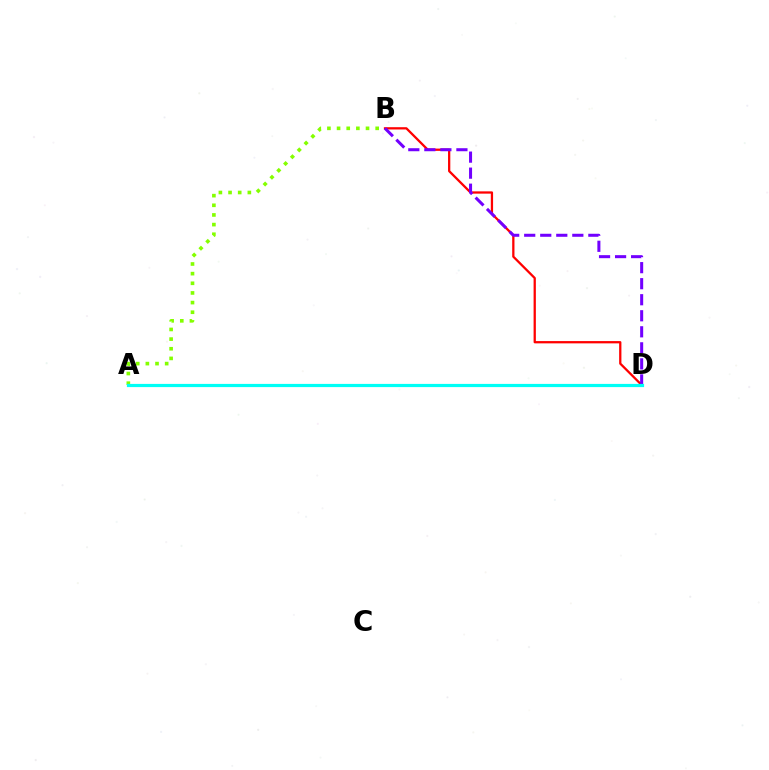{('B', 'D'): [{'color': '#ff0000', 'line_style': 'solid', 'thickness': 1.64}, {'color': '#7200ff', 'line_style': 'dashed', 'thickness': 2.18}], ('A', 'B'): [{'color': '#84ff00', 'line_style': 'dotted', 'thickness': 2.62}], ('A', 'D'): [{'color': '#00fff6', 'line_style': 'solid', 'thickness': 2.3}]}